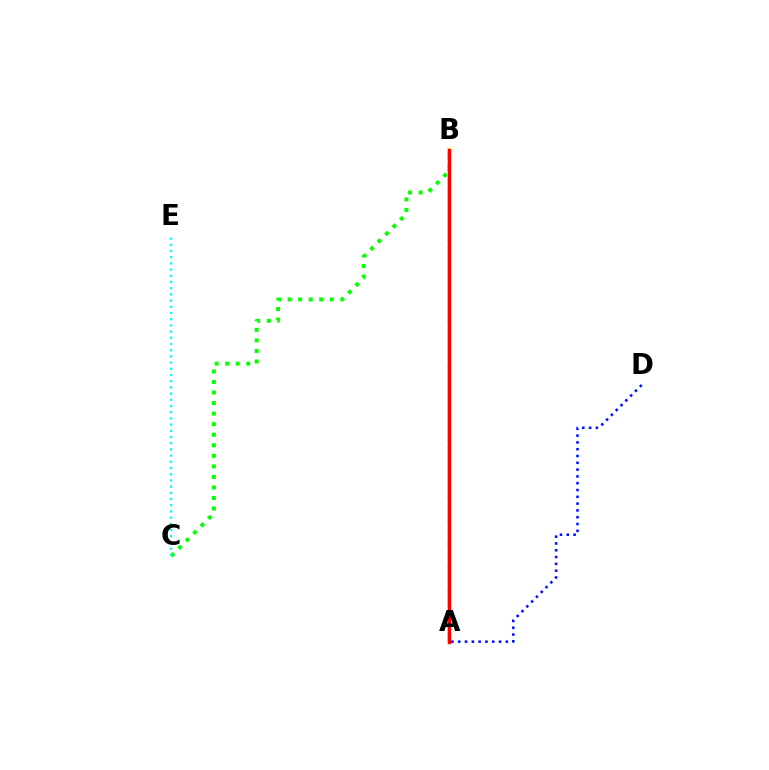{('B', 'C'): [{'color': '#08ff00', 'line_style': 'dotted', 'thickness': 2.87}], ('A', 'B'): [{'color': '#fcf500', 'line_style': 'solid', 'thickness': 2.64}, {'color': '#ee00ff', 'line_style': 'dashed', 'thickness': 1.6}, {'color': '#ff0000', 'line_style': 'solid', 'thickness': 2.38}], ('C', 'E'): [{'color': '#00fff6', 'line_style': 'dotted', 'thickness': 1.68}], ('A', 'D'): [{'color': '#0010ff', 'line_style': 'dotted', 'thickness': 1.85}]}